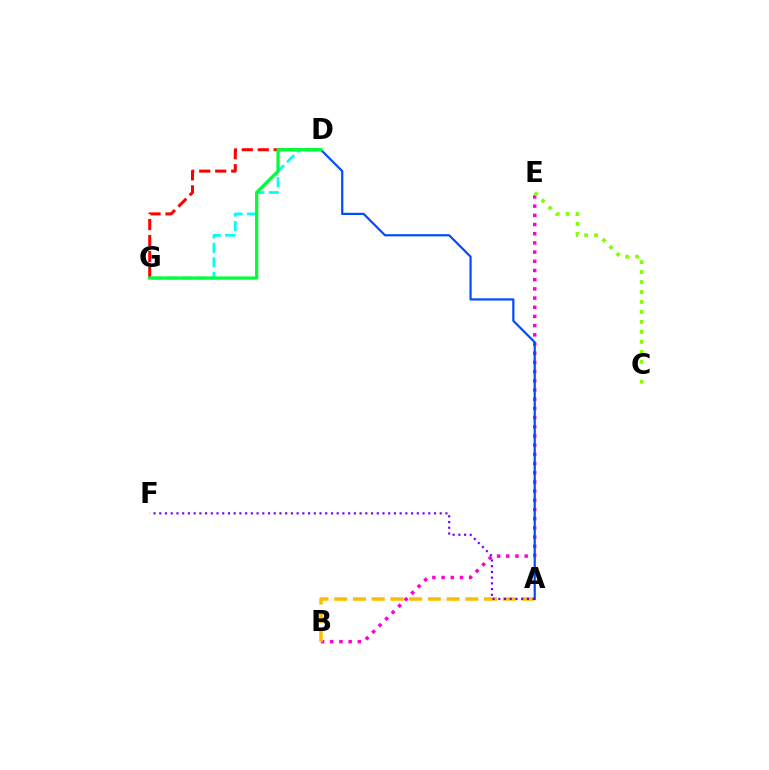{('B', 'E'): [{'color': '#ff00cf', 'line_style': 'dotted', 'thickness': 2.5}], ('D', 'G'): [{'color': '#ff0000', 'line_style': 'dashed', 'thickness': 2.17}, {'color': '#00fff6', 'line_style': 'dashed', 'thickness': 1.96}, {'color': '#00ff39', 'line_style': 'solid', 'thickness': 2.35}], ('A', 'B'): [{'color': '#ffbd00', 'line_style': 'dashed', 'thickness': 2.54}], ('C', 'E'): [{'color': '#84ff00', 'line_style': 'dotted', 'thickness': 2.71}], ('A', 'D'): [{'color': '#004bff', 'line_style': 'solid', 'thickness': 1.58}], ('A', 'F'): [{'color': '#7200ff', 'line_style': 'dotted', 'thickness': 1.55}]}